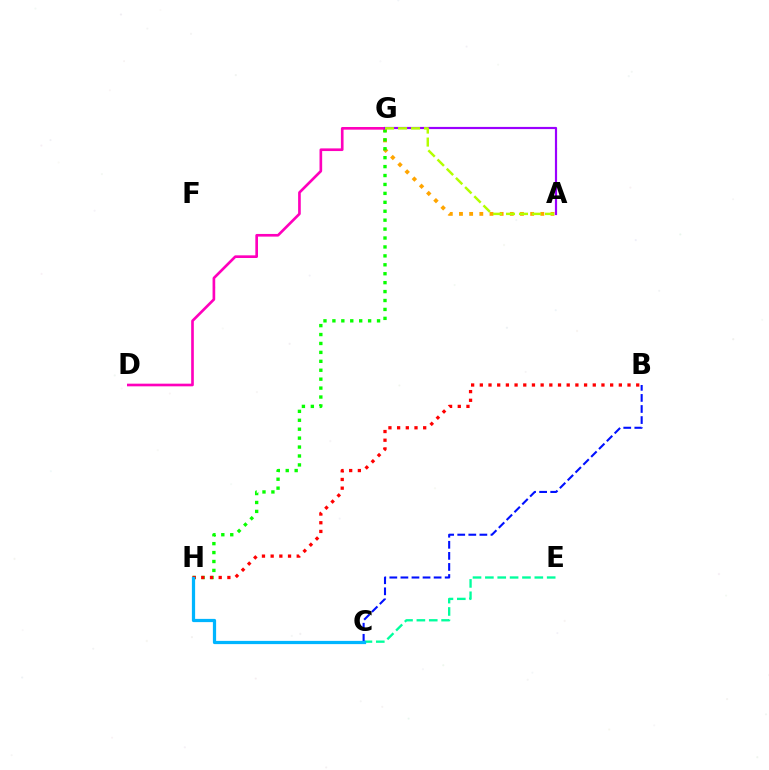{('A', 'G'): [{'color': '#ffa500', 'line_style': 'dotted', 'thickness': 2.76}, {'color': '#9b00ff', 'line_style': 'solid', 'thickness': 1.57}, {'color': '#b3ff00', 'line_style': 'dashed', 'thickness': 1.77}], ('G', 'H'): [{'color': '#08ff00', 'line_style': 'dotted', 'thickness': 2.43}], ('D', 'G'): [{'color': '#ff00bd', 'line_style': 'solid', 'thickness': 1.91}], ('C', 'E'): [{'color': '#00ff9d', 'line_style': 'dashed', 'thickness': 1.68}], ('B', 'C'): [{'color': '#0010ff', 'line_style': 'dashed', 'thickness': 1.5}], ('B', 'H'): [{'color': '#ff0000', 'line_style': 'dotted', 'thickness': 2.36}], ('C', 'H'): [{'color': '#00b5ff', 'line_style': 'solid', 'thickness': 2.33}]}